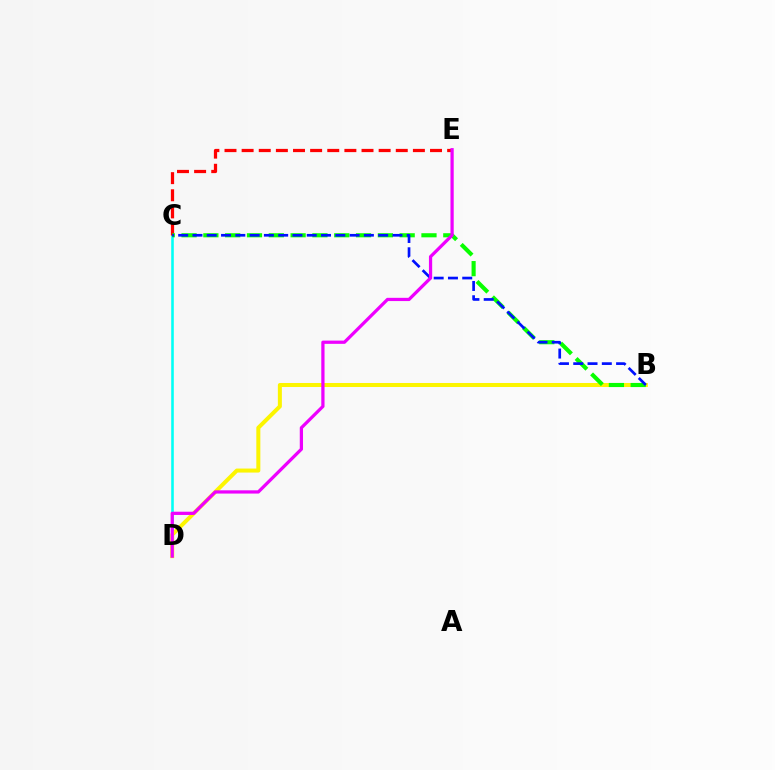{('C', 'D'): [{'color': '#00fff6', 'line_style': 'solid', 'thickness': 1.86}], ('C', 'E'): [{'color': '#ff0000', 'line_style': 'dashed', 'thickness': 2.33}], ('B', 'D'): [{'color': '#fcf500', 'line_style': 'solid', 'thickness': 2.89}], ('B', 'C'): [{'color': '#08ff00', 'line_style': 'dashed', 'thickness': 2.96}, {'color': '#0010ff', 'line_style': 'dashed', 'thickness': 1.94}], ('D', 'E'): [{'color': '#ee00ff', 'line_style': 'solid', 'thickness': 2.33}]}